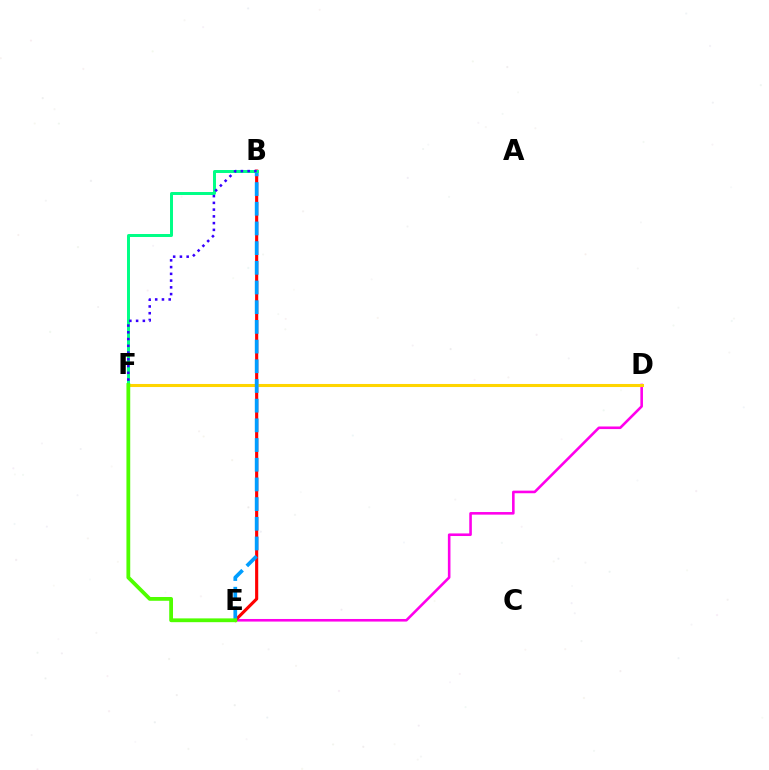{('D', 'E'): [{'color': '#ff00ed', 'line_style': 'solid', 'thickness': 1.87}], ('B', 'E'): [{'color': '#ff0000', 'line_style': 'solid', 'thickness': 2.25}, {'color': '#009eff', 'line_style': 'dashed', 'thickness': 2.68}], ('D', 'F'): [{'color': '#ffd500', 'line_style': 'solid', 'thickness': 2.2}], ('B', 'F'): [{'color': '#00ff86', 'line_style': 'solid', 'thickness': 2.15}, {'color': '#3700ff', 'line_style': 'dotted', 'thickness': 1.83}], ('E', 'F'): [{'color': '#4fff00', 'line_style': 'solid', 'thickness': 2.73}]}